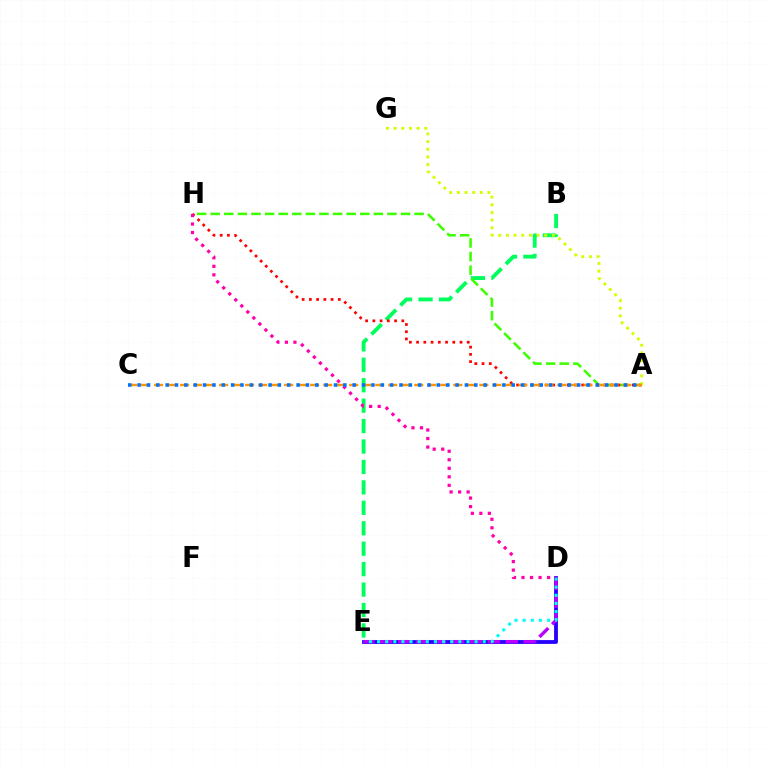{('D', 'E'): [{'color': '#2500ff', 'line_style': 'solid', 'thickness': 2.74}, {'color': '#b900ff', 'line_style': 'dashed', 'thickness': 2.44}, {'color': '#00fff6', 'line_style': 'dotted', 'thickness': 2.21}], ('B', 'E'): [{'color': '#00ff5c', 'line_style': 'dashed', 'thickness': 2.78}], ('A', 'H'): [{'color': '#3dff00', 'line_style': 'dashed', 'thickness': 1.85}, {'color': '#ff0000', 'line_style': 'dotted', 'thickness': 1.97}], ('A', 'G'): [{'color': '#d1ff00', 'line_style': 'dotted', 'thickness': 2.08}], ('D', 'H'): [{'color': '#ff00ac', 'line_style': 'dotted', 'thickness': 2.32}], ('A', 'C'): [{'color': '#ff9400', 'line_style': 'dashed', 'thickness': 1.77}, {'color': '#0074ff', 'line_style': 'dotted', 'thickness': 2.54}]}